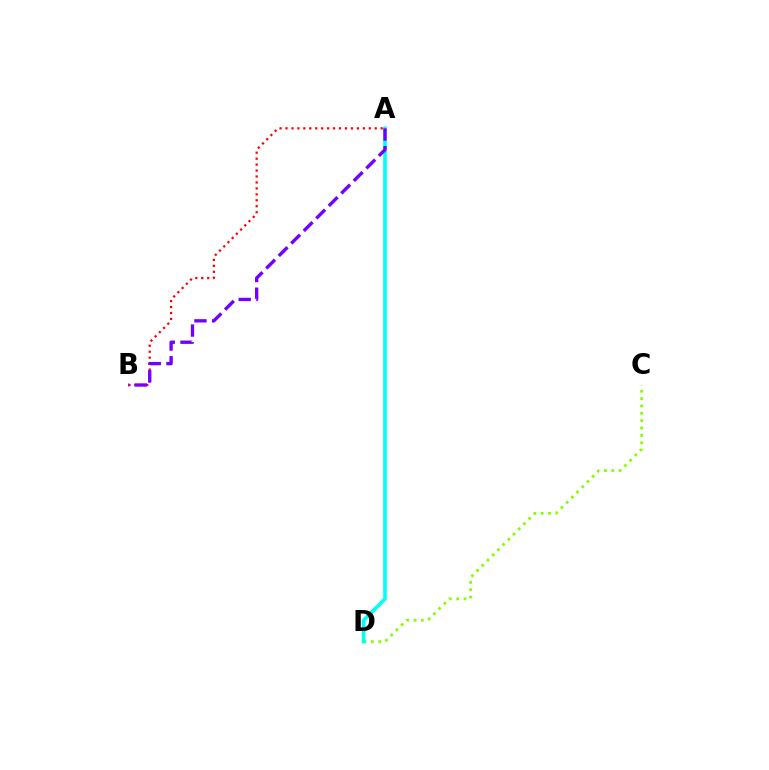{('C', 'D'): [{'color': '#84ff00', 'line_style': 'dotted', 'thickness': 2.0}], ('A', 'D'): [{'color': '#00fff6', 'line_style': 'solid', 'thickness': 2.62}], ('A', 'B'): [{'color': '#ff0000', 'line_style': 'dotted', 'thickness': 1.62}, {'color': '#7200ff', 'line_style': 'dashed', 'thickness': 2.4}]}